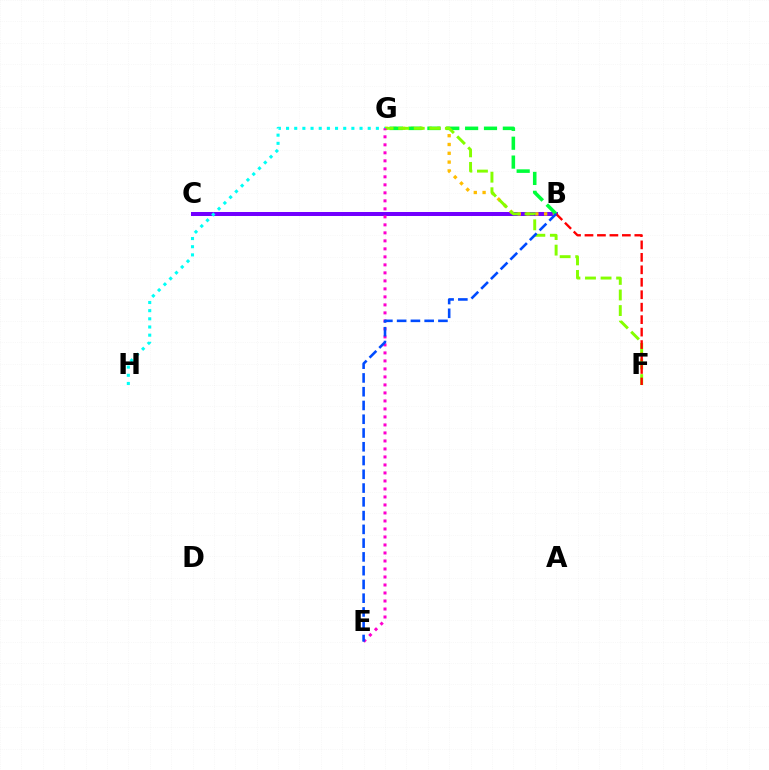{('B', 'C'): [{'color': '#7200ff', 'line_style': 'solid', 'thickness': 2.89}], ('B', 'G'): [{'color': '#ffbd00', 'line_style': 'dotted', 'thickness': 2.39}, {'color': '#00ff39', 'line_style': 'dashed', 'thickness': 2.56}], ('F', 'G'): [{'color': '#84ff00', 'line_style': 'dashed', 'thickness': 2.12}], ('G', 'H'): [{'color': '#00fff6', 'line_style': 'dotted', 'thickness': 2.22}], ('B', 'F'): [{'color': '#ff0000', 'line_style': 'dashed', 'thickness': 1.69}], ('E', 'G'): [{'color': '#ff00cf', 'line_style': 'dotted', 'thickness': 2.17}], ('B', 'E'): [{'color': '#004bff', 'line_style': 'dashed', 'thickness': 1.87}]}